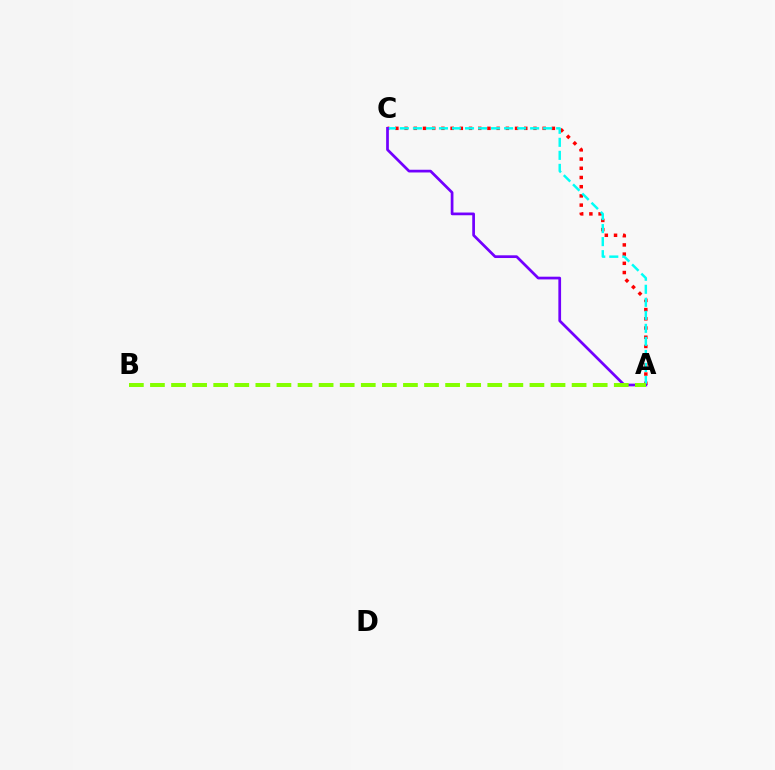{('A', 'C'): [{'color': '#ff0000', 'line_style': 'dotted', 'thickness': 2.5}, {'color': '#00fff6', 'line_style': 'dashed', 'thickness': 1.77}, {'color': '#7200ff', 'line_style': 'solid', 'thickness': 1.96}], ('A', 'B'): [{'color': '#84ff00', 'line_style': 'dashed', 'thickness': 2.86}]}